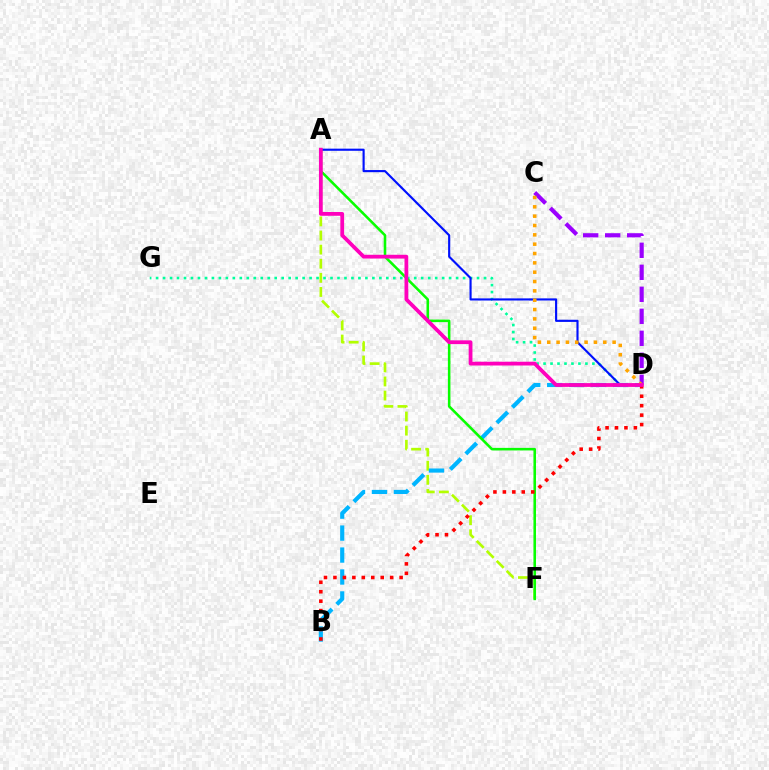{('D', 'G'): [{'color': '#00ff9d', 'line_style': 'dotted', 'thickness': 1.9}], ('A', 'F'): [{'color': '#b3ff00', 'line_style': 'dashed', 'thickness': 1.92}, {'color': '#08ff00', 'line_style': 'solid', 'thickness': 1.85}], ('A', 'D'): [{'color': '#0010ff', 'line_style': 'solid', 'thickness': 1.54}, {'color': '#ff00bd', 'line_style': 'solid', 'thickness': 2.72}], ('B', 'D'): [{'color': '#00b5ff', 'line_style': 'dashed', 'thickness': 2.98}, {'color': '#ff0000', 'line_style': 'dotted', 'thickness': 2.57}], ('C', 'D'): [{'color': '#9b00ff', 'line_style': 'dashed', 'thickness': 2.99}, {'color': '#ffa500', 'line_style': 'dotted', 'thickness': 2.54}]}